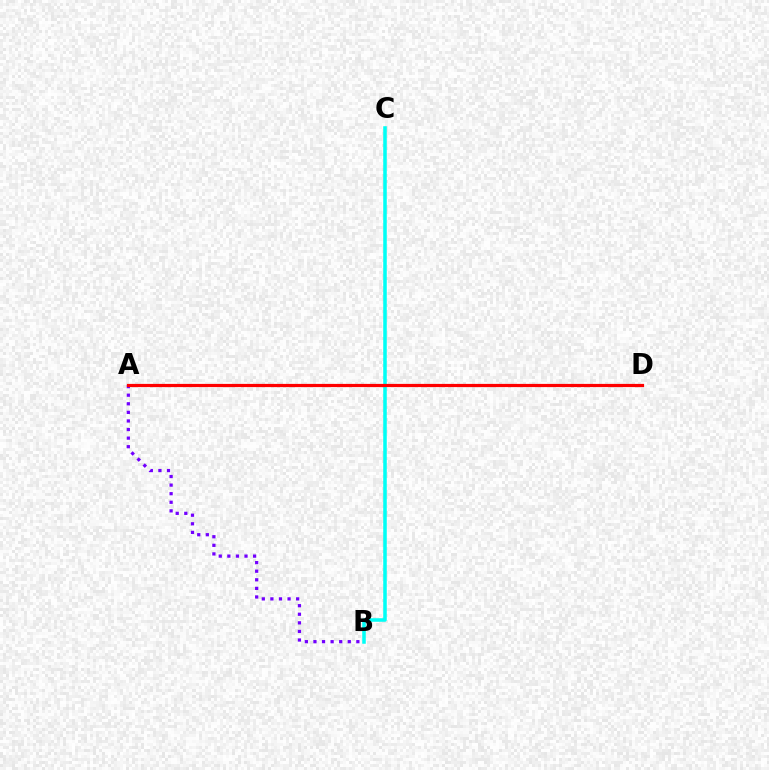{('B', 'C'): [{'color': '#00fff6', 'line_style': 'solid', 'thickness': 2.55}], ('A', 'D'): [{'color': '#84ff00', 'line_style': 'dashed', 'thickness': 1.85}, {'color': '#ff0000', 'line_style': 'solid', 'thickness': 2.3}], ('A', 'B'): [{'color': '#7200ff', 'line_style': 'dotted', 'thickness': 2.33}]}